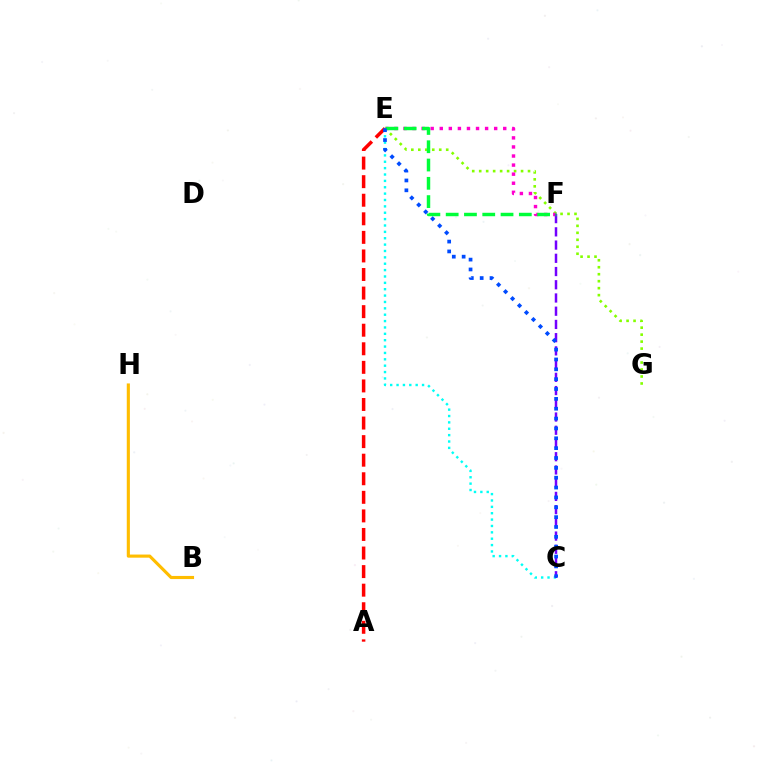{('B', 'H'): [{'color': '#ffbd00', 'line_style': 'solid', 'thickness': 2.25}], ('E', 'G'): [{'color': '#84ff00', 'line_style': 'dotted', 'thickness': 1.9}], ('A', 'E'): [{'color': '#ff0000', 'line_style': 'dashed', 'thickness': 2.52}], ('C', 'E'): [{'color': '#00fff6', 'line_style': 'dotted', 'thickness': 1.73}, {'color': '#004bff', 'line_style': 'dotted', 'thickness': 2.68}], ('E', 'F'): [{'color': '#ff00cf', 'line_style': 'dotted', 'thickness': 2.46}, {'color': '#00ff39', 'line_style': 'dashed', 'thickness': 2.48}], ('C', 'F'): [{'color': '#7200ff', 'line_style': 'dashed', 'thickness': 1.8}]}